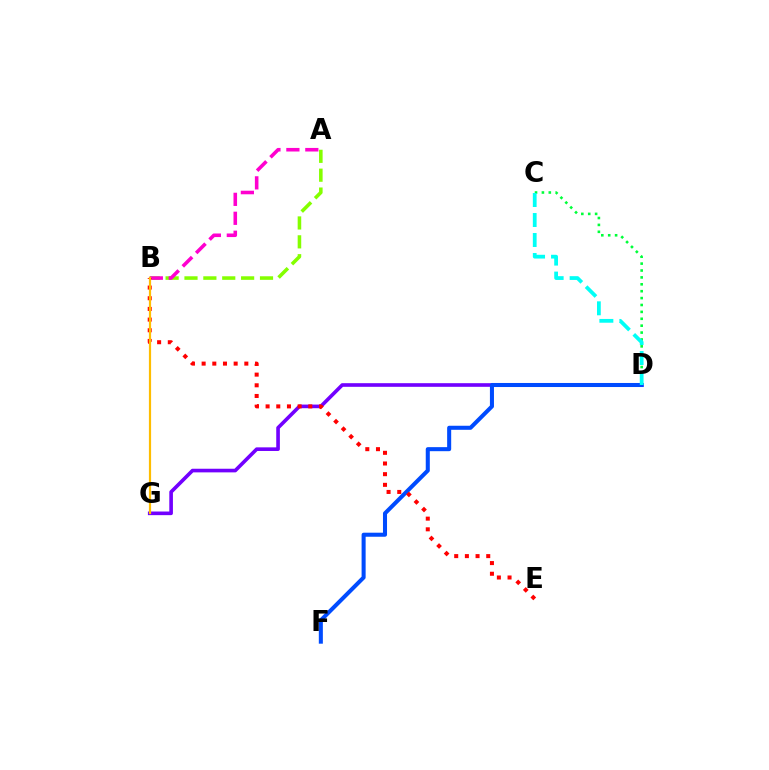{('A', 'B'): [{'color': '#84ff00', 'line_style': 'dashed', 'thickness': 2.56}, {'color': '#ff00cf', 'line_style': 'dashed', 'thickness': 2.57}], ('D', 'G'): [{'color': '#7200ff', 'line_style': 'solid', 'thickness': 2.61}], ('C', 'D'): [{'color': '#00ff39', 'line_style': 'dotted', 'thickness': 1.87}, {'color': '#00fff6', 'line_style': 'dashed', 'thickness': 2.72}], ('D', 'F'): [{'color': '#004bff', 'line_style': 'solid', 'thickness': 2.91}], ('B', 'E'): [{'color': '#ff0000', 'line_style': 'dotted', 'thickness': 2.9}], ('B', 'G'): [{'color': '#ffbd00', 'line_style': 'solid', 'thickness': 1.59}]}